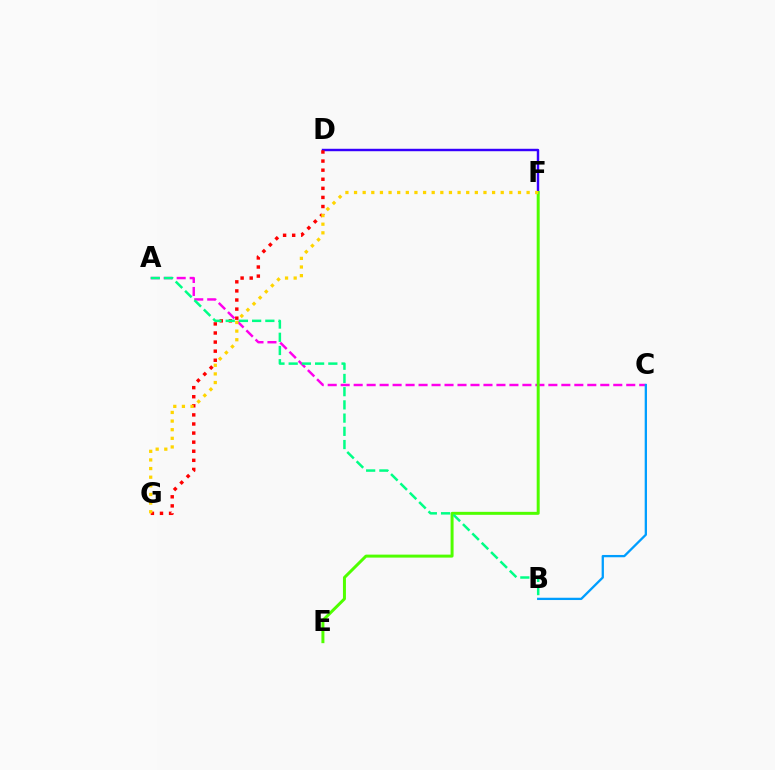{('A', 'C'): [{'color': '#ff00ed', 'line_style': 'dashed', 'thickness': 1.76}], ('B', 'C'): [{'color': '#009eff', 'line_style': 'solid', 'thickness': 1.65}], ('D', 'F'): [{'color': '#3700ff', 'line_style': 'solid', 'thickness': 1.76}], ('E', 'F'): [{'color': '#4fff00', 'line_style': 'solid', 'thickness': 2.15}], ('D', 'G'): [{'color': '#ff0000', 'line_style': 'dotted', 'thickness': 2.47}], ('F', 'G'): [{'color': '#ffd500', 'line_style': 'dotted', 'thickness': 2.34}], ('A', 'B'): [{'color': '#00ff86', 'line_style': 'dashed', 'thickness': 1.8}]}